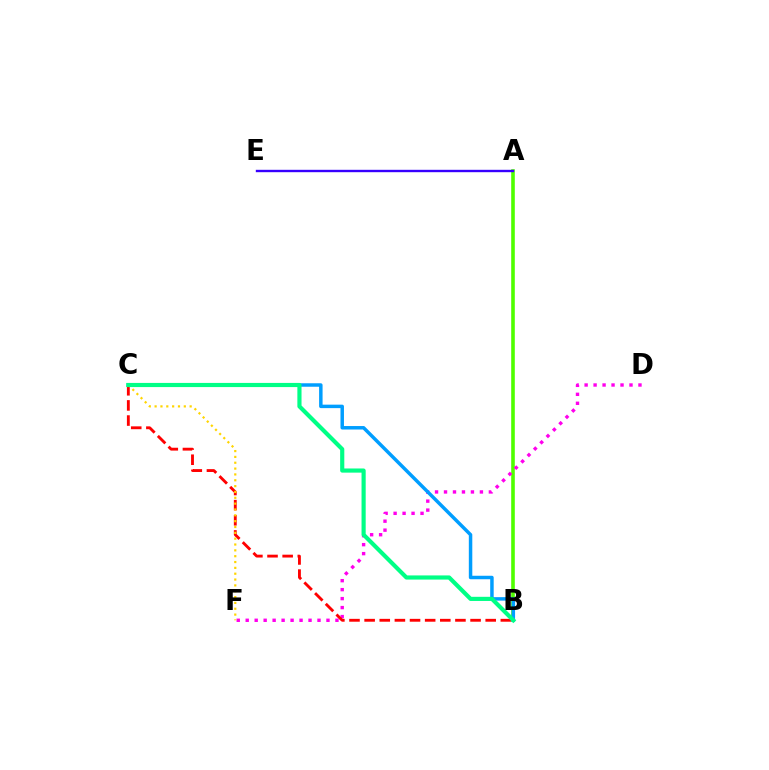{('A', 'B'): [{'color': '#4fff00', 'line_style': 'solid', 'thickness': 2.6}], ('A', 'E'): [{'color': '#3700ff', 'line_style': 'solid', 'thickness': 1.72}], ('D', 'F'): [{'color': '#ff00ed', 'line_style': 'dotted', 'thickness': 2.44}], ('B', 'C'): [{'color': '#ff0000', 'line_style': 'dashed', 'thickness': 2.06}, {'color': '#009eff', 'line_style': 'solid', 'thickness': 2.5}, {'color': '#00ff86', 'line_style': 'solid', 'thickness': 2.99}], ('C', 'F'): [{'color': '#ffd500', 'line_style': 'dotted', 'thickness': 1.59}]}